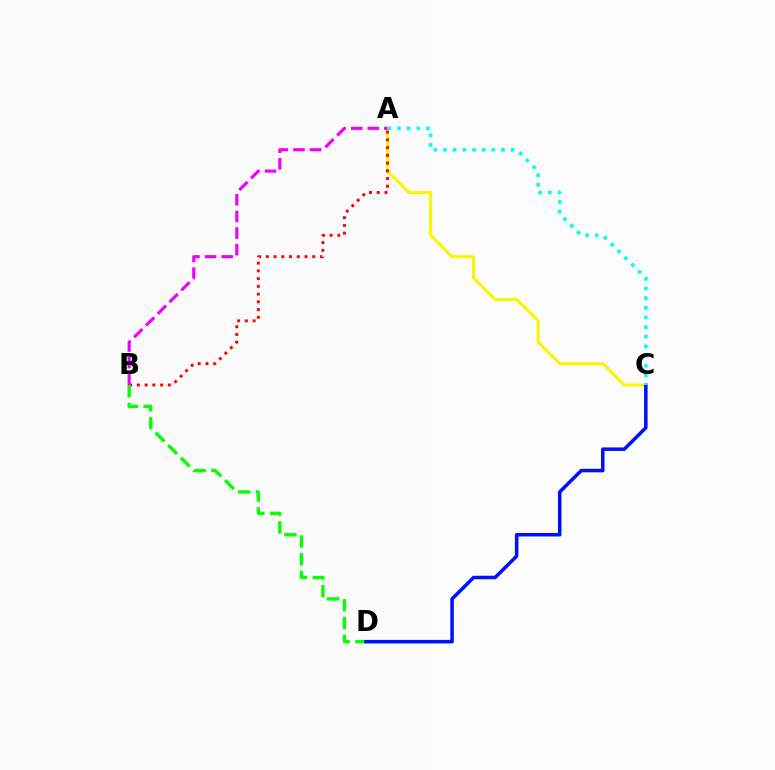{('A', 'C'): [{'color': '#fcf500', 'line_style': 'solid', 'thickness': 2.22}, {'color': '#00fff6', 'line_style': 'dotted', 'thickness': 2.62}], ('A', 'B'): [{'color': '#ff0000', 'line_style': 'dotted', 'thickness': 2.1}, {'color': '#ee00ff', 'line_style': 'dashed', 'thickness': 2.26}], ('B', 'D'): [{'color': '#08ff00', 'line_style': 'dashed', 'thickness': 2.42}], ('C', 'D'): [{'color': '#0010ff', 'line_style': 'solid', 'thickness': 2.53}]}